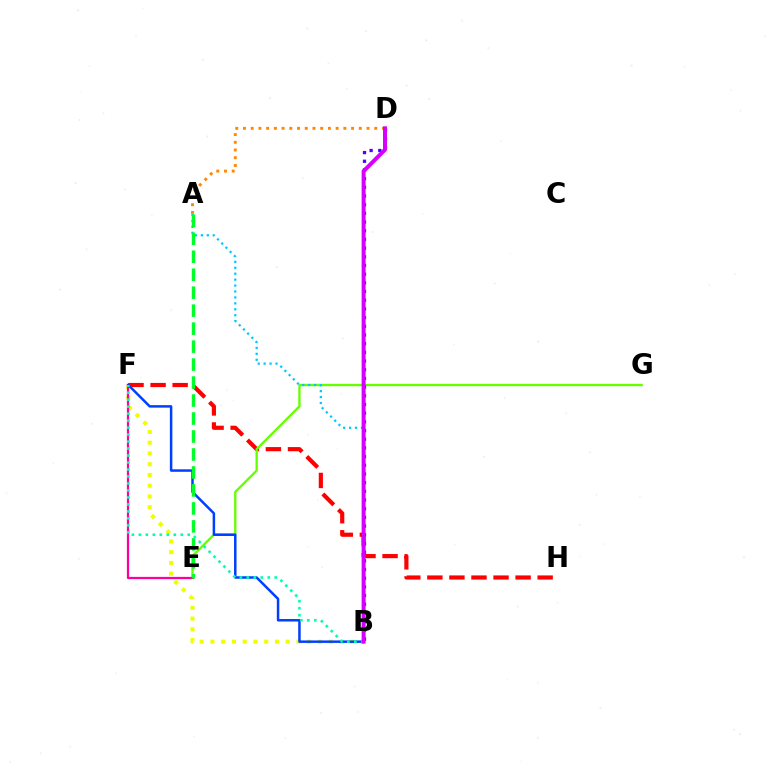{('B', 'F'): [{'color': '#eeff00', 'line_style': 'dotted', 'thickness': 2.92}, {'color': '#003fff', 'line_style': 'solid', 'thickness': 1.79}, {'color': '#00ffaf', 'line_style': 'dotted', 'thickness': 1.9}], ('F', 'H'): [{'color': '#ff0000', 'line_style': 'dashed', 'thickness': 3.0}], ('E', 'G'): [{'color': '#66ff00', 'line_style': 'solid', 'thickness': 1.68}], ('E', 'F'): [{'color': '#ff00a0', 'line_style': 'solid', 'thickness': 1.62}], ('B', 'D'): [{'color': '#4f00ff', 'line_style': 'dotted', 'thickness': 2.36}, {'color': '#d600ff', 'line_style': 'solid', 'thickness': 2.87}], ('A', 'B'): [{'color': '#00c7ff', 'line_style': 'dotted', 'thickness': 1.61}], ('A', 'E'): [{'color': '#00ff27', 'line_style': 'dashed', 'thickness': 2.44}], ('A', 'D'): [{'color': '#ff8800', 'line_style': 'dotted', 'thickness': 2.1}]}